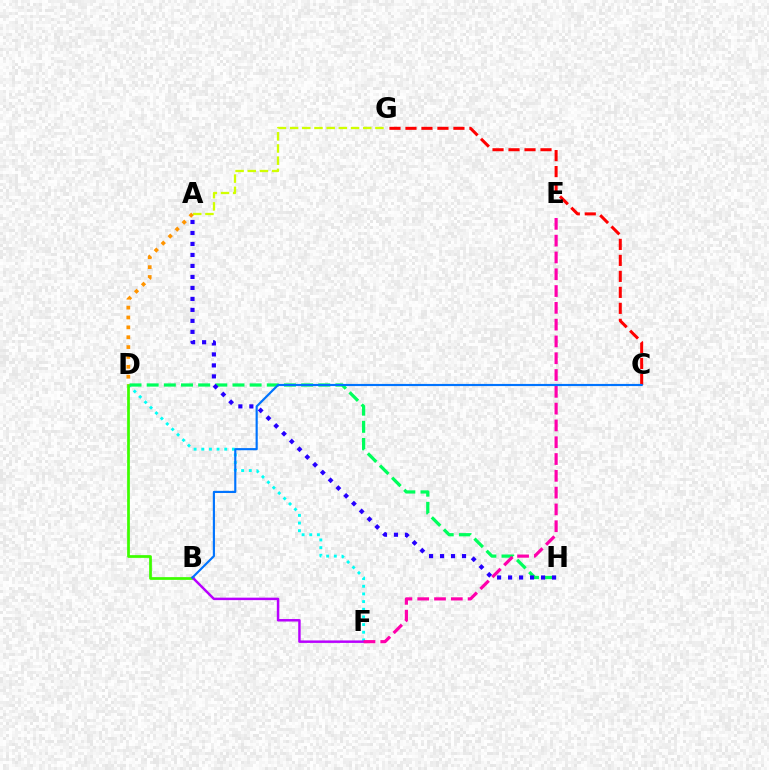{('D', 'F'): [{'color': '#00fff6', 'line_style': 'dotted', 'thickness': 2.08}], ('B', 'D'): [{'color': '#3dff00', 'line_style': 'solid', 'thickness': 1.97}], ('B', 'F'): [{'color': '#b900ff', 'line_style': 'solid', 'thickness': 1.78}], ('A', 'G'): [{'color': '#d1ff00', 'line_style': 'dashed', 'thickness': 1.66}], ('D', 'H'): [{'color': '#00ff5c', 'line_style': 'dashed', 'thickness': 2.33}], ('A', 'D'): [{'color': '#ff9400', 'line_style': 'dotted', 'thickness': 2.68}], ('E', 'F'): [{'color': '#ff00ac', 'line_style': 'dashed', 'thickness': 2.28}], ('C', 'G'): [{'color': '#ff0000', 'line_style': 'dashed', 'thickness': 2.17}], ('B', 'C'): [{'color': '#0074ff', 'line_style': 'solid', 'thickness': 1.55}], ('A', 'H'): [{'color': '#2500ff', 'line_style': 'dotted', 'thickness': 2.99}]}